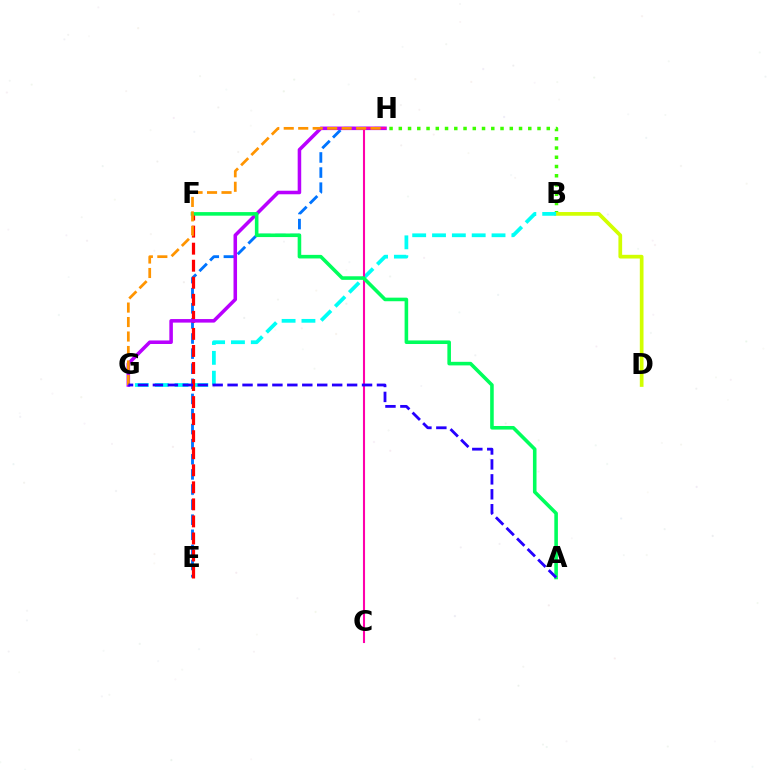{('B', 'H'): [{'color': '#3dff00', 'line_style': 'dotted', 'thickness': 2.51}], ('E', 'H'): [{'color': '#0074ff', 'line_style': 'dashed', 'thickness': 2.05}], ('B', 'D'): [{'color': '#d1ff00', 'line_style': 'solid', 'thickness': 2.67}], ('B', 'G'): [{'color': '#00fff6', 'line_style': 'dashed', 'thickness': 2.7}], ('E', 'F'): [{'color': '#ff0000', 'line_style': 'dashed', 'thickness': 2.32}], ('G', 'H'): [{'color': '#b900ff', 'line_style': 'solid', 'thickness': 2.55}, {'color': '#ff9400', 'line_style': 'dashed', 'thickness': 1.97}], ('C', 'H'): [{'color': '#ff00ac', 'line_style': 'solid', 'thickness': 1.5}], ('A', 'F'): [{'color': '#00ff5c', 'line_style': 'solid', 'thickness': 2.58}], ('A', 'G'): [{'color': '#2500ff', 'line_style': 'dashed', 'thickness': 2.03}]}